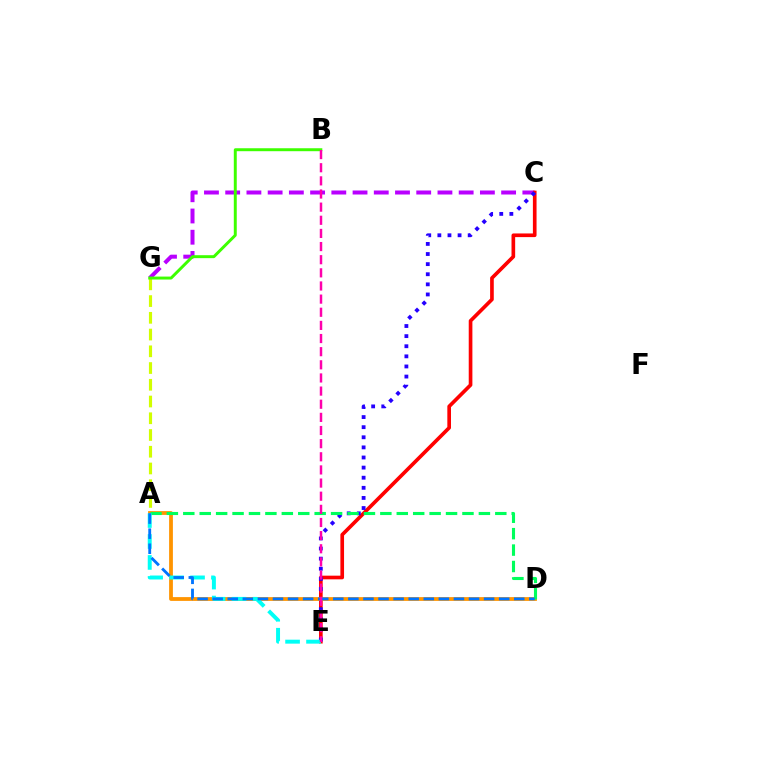{('C', 'G'): [{'color': '#b900ff', 'line_style': 'dashed', 'thickness': 2.88}], ('A', 'G'): [{'color': '#d1ff00', 'line_style': 'dashed', 'thickness': 2.27}], ('C', 'E'): [{'color': '#ff0000', 'line_style': 'solid', 'thickness': 2.64}, {'color': '#2500ff', 'line_style': 'dotted', 'thickness': 2.75}], ('A', 'D'): [{'color': '#ff9400', 'line_style': 'solid', 'thickness': 2.73}, {'color': '#00ff5c', 'line_style': 'dashed', 'thickness': 2.23}, {'color': '#0074ff', 'line_style': 'dashed', 'thickness': 2.05}], ('A', 'E'): [{'color': '#00fff6', 'line_style': 'dashed', 'thickness': 2.85}], ('B', 'G'): [{'color': '#3dff00', 'line_style': 'solid', 'thickness': 2.13}], ('B', 'E'): [{'color': '#ff00ac', 'line_style': 'dashed', 'thickness': 1.78}]}